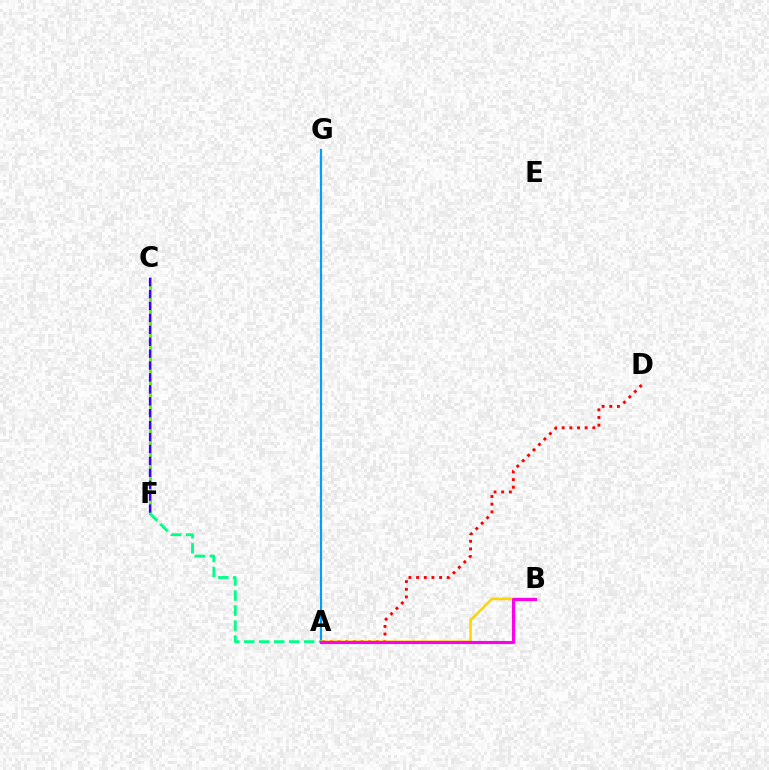{('A', 'G'): [{'color': '#009eff', 'line_style': 'solid', 'thickness': 1.56}], ('A', 'D'): [{'color': '#ff0000', 'line_style': 'dotted', 'thickness': 2.08}], ('C', 'F'): [{'color': '#4fff00', 'line_style': 'solid', 'thickness': 2.09}, {'color': '#3700ff', 'line_style': 'dashed', 'thickness': 1.62}], ('A', 'B'): [{'color': '#ffd500', 'line_style': 'solid', 'thickness': 1.83}, {'color': '#ff00ed', 'line_style': 'solid', 'thickness': 2.23}], ('A', 'F'): [{'color': '#00ff86', 'line_style': 'dashed', 'thickness': 2.04}]}